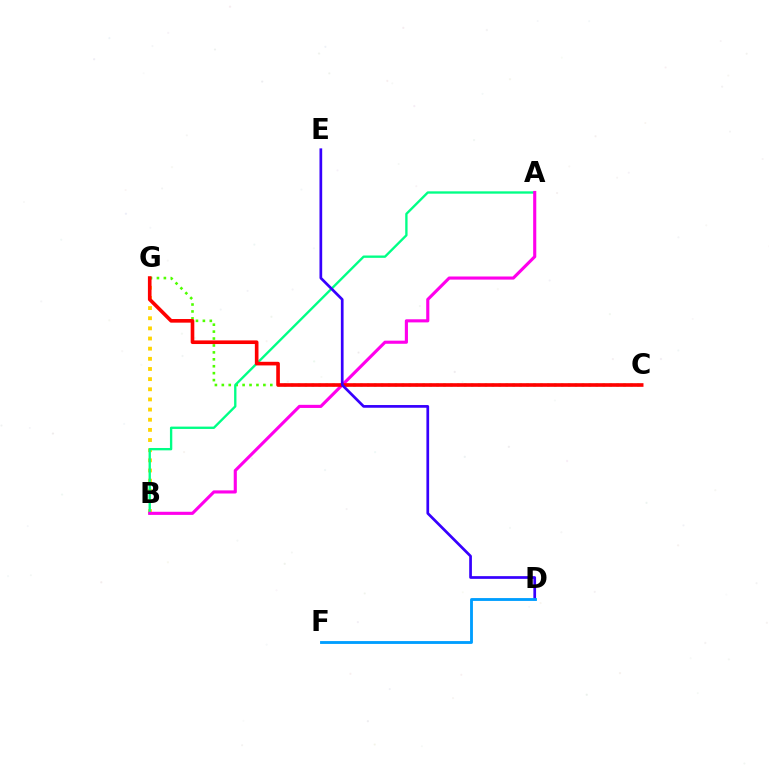{('B', 'G'): [{'color': '#ffd500', 'line_style': 'dotted', 'thickness': 2.76}], ('C', 'G'): [{'color': '#4fff00', 'line_style': 'dotted', 'thickness': 1.88}, {'color': '#ff0000', 'line_style': 'solid', 'thickness': 2.61}], ('A', 'B'): [{'color': '#00ff86', 'line_style': 'solid', 'thickness': 1.69}, {'color': '#ff00ed', 'line_style': 'solid', 'thickness': 2.25}], ('D', 'E'): [{'color': '#3700ff', 'line_style': 'solid', 'thickness': 1.95}], ('D', 'F'): [{'color': '#009eff', 'line_style': 'solid', 'thickness': 2.05}]}